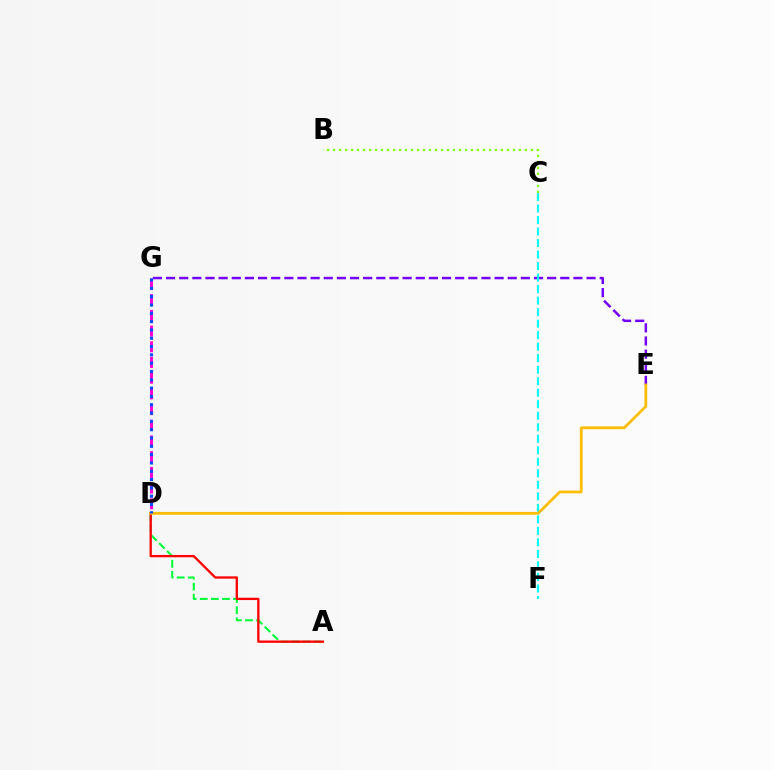{('A', 'D'): [{'color': '#00ff39', 'line_style': 'dashed', 'thickness': 1.51}, {'color': '#ff0000', 'line_style': 'solid', 'thickness': 1.67}], ('D', 'G'): [{'color': '#ff00cf', 'line_style': 'dashed', 'thickness': 2.13}, {'color': '#004bff', 'line_style': 'dotted', 'thickness': 2.26}], ('E', 'G'): [{'color': '#7200ff', 'line_style': 'dashed', 'thickness': 1.79}], ('C', 'F'): [{'color': '#00fff6', 'line_style': 'dashed', 'thickness': 1.56}], ('B', 'C'): [{'color': '#84ff00', 'line_style': 'dotted', 'thickness': 1.63}], ('D', 'E'): [{'color': '#ffbd00', 'line_style': 'solid', 'thickness': 1.99}]}